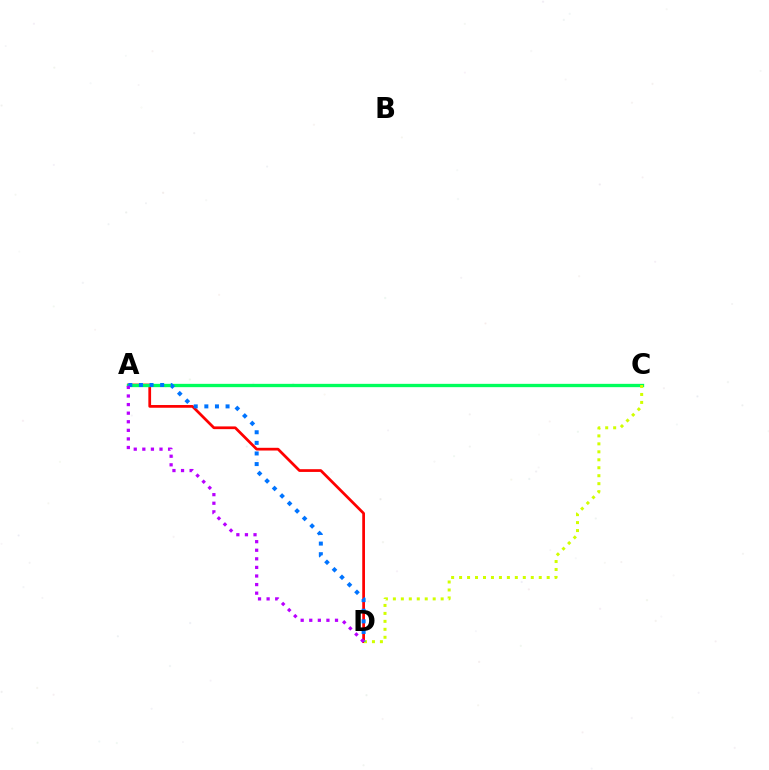{('A', 'D'): [{'color': '#ff0000', 'line_style': 'solid', 'thickness': 1.97}, {'color': '#0074ff', 'line_style': 'dotted', 'thickness': 2.88}, {'color': '#b900ff', 'line_style': 'dotted', 'thickness': 2.33}], ('A', 'C'): [{'color': '#00ff5c', 'line_style': 'solid', 'thickness': 2.39}], ('C', 'D'): [{'color': '#d1ff00', 'line_style': 'dotted', 'thickness': 2.16}]}